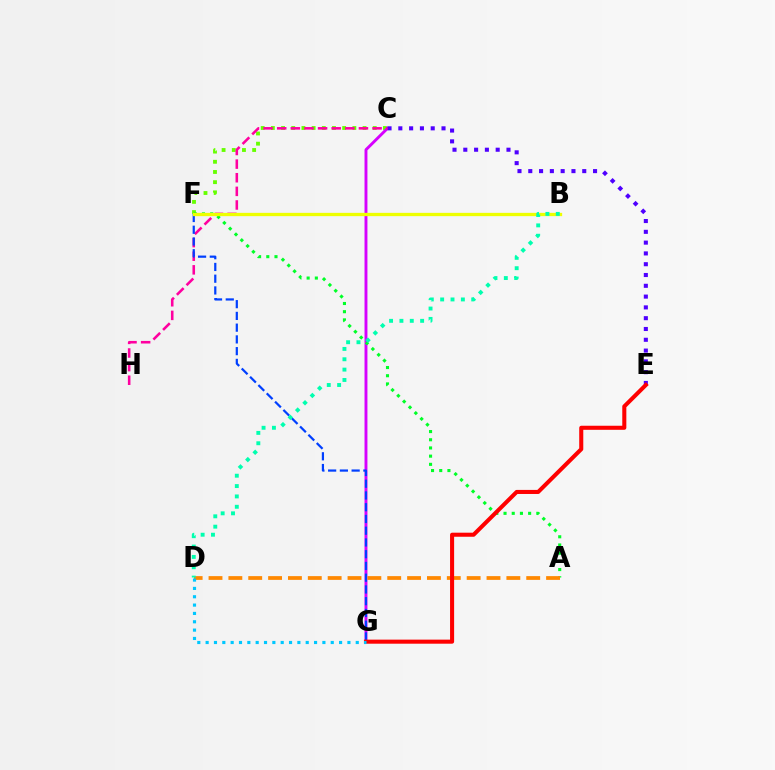{('C', 'F'): [{'color': '#66ff00', 'line_style': 'dotted', 'thickness': 2.77}], ('C', 'G'): [{'color': '#d600ff', 'line_style': 'solid', 'thickness': 2.09}], ('C', 'E'): [{'color': '#4f00ff', 'line_style': 'dotted', 'thickness': 2.93}], ('C', 'H'): [{'color': '#ff00a0', 'line_style': 'dashed', 'thickness': 1.85}], ('A', 'F'): [{'color': '#00ff27', 'line_style': 'dotted', 'thickness': 2.23}], ('F', 'G'): [{'color': '#003fff', 'line_style': 'dashed', 'thickness': 1.6}], ('A', 'D'): [{'color': '#ff8800', 'line_style': 'dashed', 'thickness': 2.7}], ('E', 'G'): [{'color': '#ff0000', 'line_style': 'solid', 'thickness': 2.93}], ('B', 'F'): [{'color': '#eeff00', 'line_style': 'solid', 'thickness': 2.37}], ('B', 'D'): [{'color': '#00ffaf', 'line_style': 'dotted', 'thickness': 2.81}], ('D', 'G'): [{'color': '#00c7ff', 'line_style': 'dotted', 'thickness': 2.27}]}